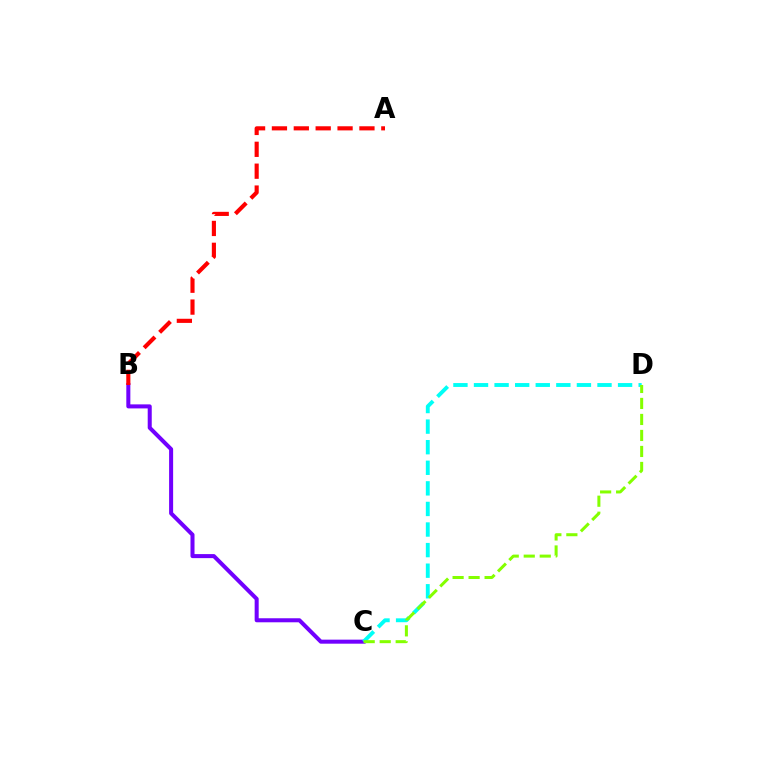{('B', 'C'): [{'color': '#7200ff', 'line_style': 'solid', 'thickness': 2.9}], ('C', 'D'): [{'color': '#00fff6', 'line_style': 'dashed', 'thickness': 2.8}, {'color': '#84ff00', 'line_style': 'dashed', 'thickness': 2.17}], ('A', 'B'): [{'color': '#ff0000', 'line_style': 'dashed', 'thickness': 2.97}]}